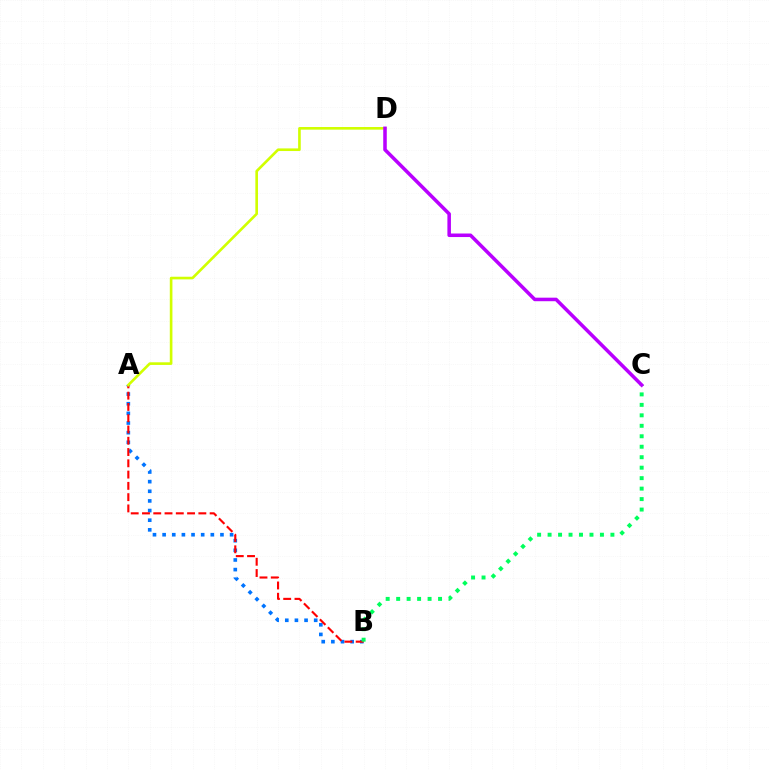{('A', 'B'): [{'color': '#0074ff', 'line_style': 'dotted', 'thickness': 2.62}, {'color': '#ff0000', 'line_style': 'dashed', 'thickness': 1.53}], ('A', 'D'): [{'color': '#d1ff00', 'line_style': 'solid', 'thickness': 1.9}], ('B', 'C'): [{'color': '#00ff5c', 'line_style': 'dotted', 'thickness': 2.84}], ('C', 'D'): [{'color': '#b900ff', 'line_style': 'solid', 'thickness': 2.55}]}